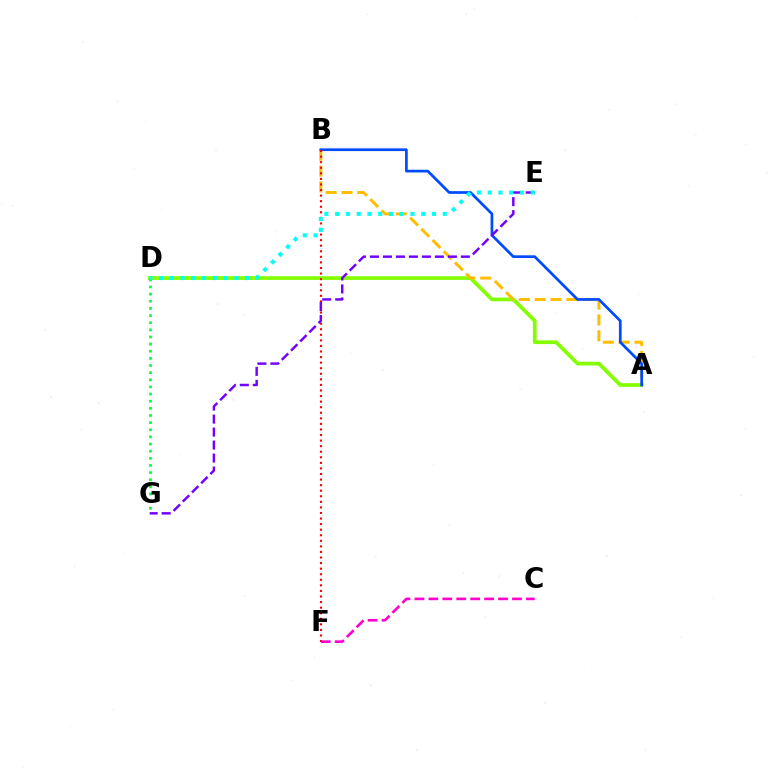{('A', 'D'): [{'color': '#84ff00', 'line_style': 'solid', 'thickness': 2.68}], ('A', 'B'): [{'color': '#ffbd00', 'line_style': 'dashed', 'thickness': 2.15}, {'color': '#004bff', 'line_style': 'solid', 'thickness': 1.96}], ('B', 'F'): [{'color': '#ff0000', 'line_style': 'dotted', 'thickness': 1.51}], ('C', 'F'): [{'color': '#ff00cf', 'line_style': 'dashed', 'thickness': 1.89}], ('D', 'G'): [{'color': '#00ff39', 'line_style': 'dotted', 'thickness': 1.94}], ('E', 'G'): [{'color': '#7200ff', 'line_style': 'dashed', 'thickness': 1.76}], ('D', 'E'): [{'color': '#00fff6', 'line_style': 'dotted', 'thickness': 2.92}]}